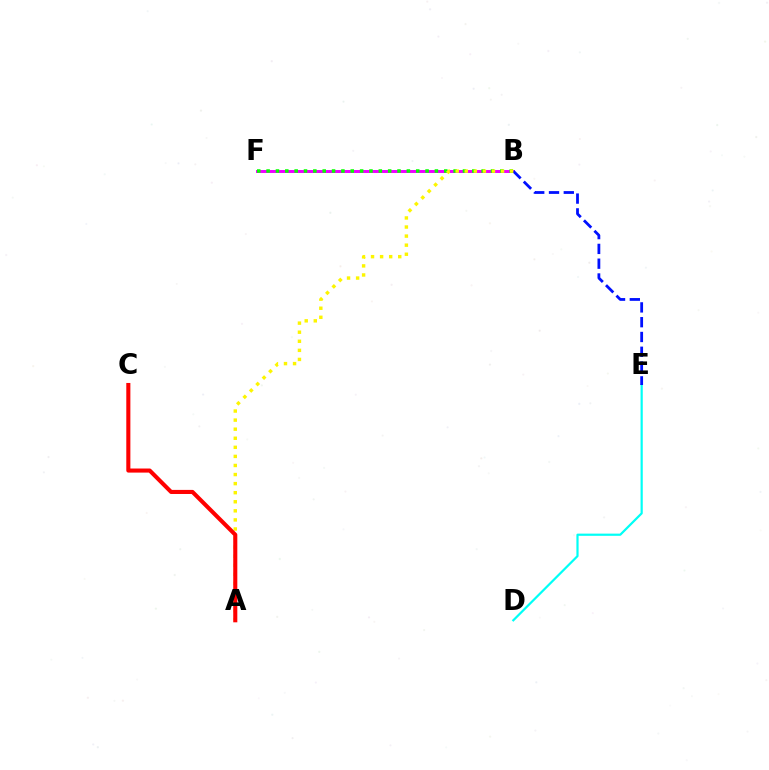{('D', 'E'): [{'color': '#00fff6', 'line_style': 'solid', 'thickness': 1.59}], ('B', 'F'): [{'color': '#ee00ff', 'line_style': 'solid', 'thickness': 2.14}, {'color': '#08ff00', 'line_style': 'dotted', 'thickness': 2.54}], ('B', 'E'): [{'color': '#0010ff', 'line_style': 'dashed', 'thickness': 2.01}], ('A', 'B'): [{'color': '#fcf500', 'line_style': 'dotted', 'thickness': 2.46}], ('A', 'C'): [{'color': '#ff0000', 'line_style': 'solid', 'thickness': 2.94}]}